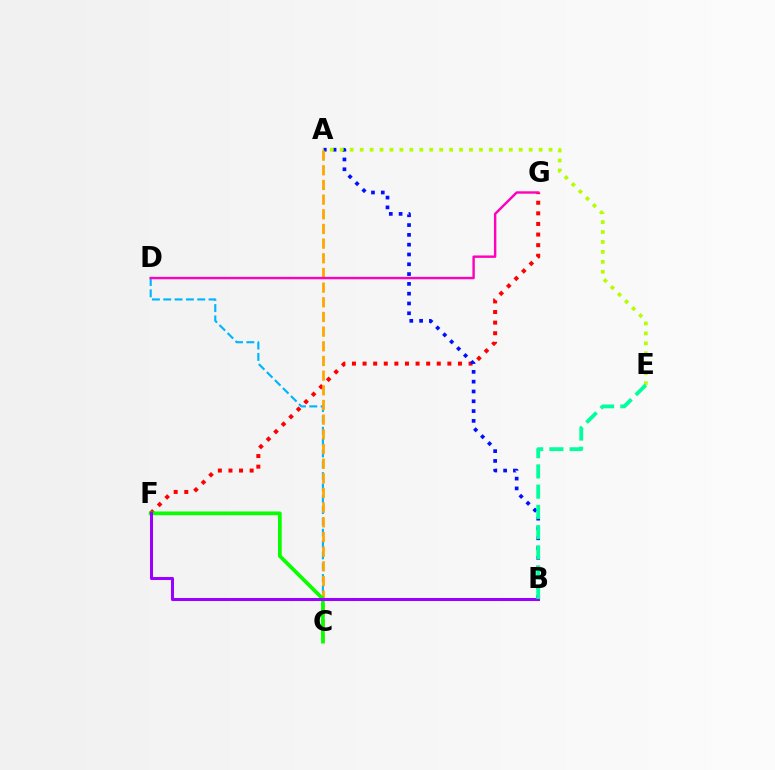{('F', 'G'): [{'color': '#ff0000', 'line_style': 'dotted', 'thickness': 2.88}], ('A', 'B'): [{'color': '#0010ff', 'line_style': 'dotted', 'thickness': 2.66}], ('A', 'E'): [{'color': '#b3ff00', 'line_style': 'dotted', 'thickness': 2.7}], ('C', 'D'): [{'color': '#00b5ff', 'line_style': 'dashed', 'thickness': 1.54}], ('A', 'C'): [{'color': '#ffa500', 'line_style': 'dashed', 'thickness': 1.99}], ('C', 'F'): [{'color': '#08ff00', 'line_style': 'solid', 'thickness': 2.66}], ('B', 'F'): [{'color': '#9b00ff', 'line_style': 'solid', 'thickness': 2.18}], ('B', 'E'): [{'color': '#00ff9d', 'line_style': 'dashed', 'thickness': 2.75}], ('D', 'G'): [{'color': '#ff00bd', 'line_style': 'solid', 'thickness': 1.74}]}